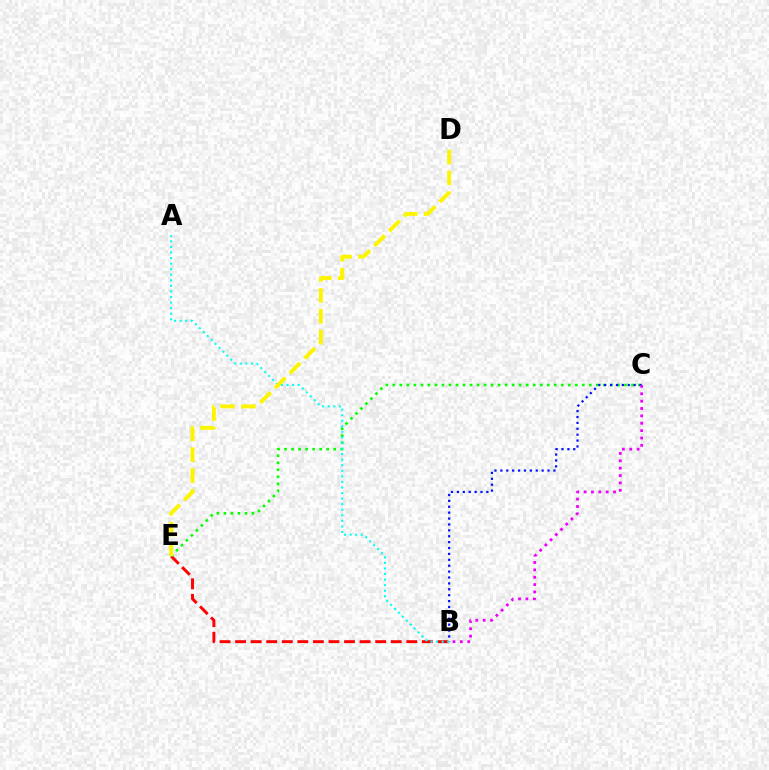{('B', 'E'): [{'color': '#ff0000', 'line_style': 'dashed', 'thickness': 2.11}], ('C', 'E'): [{'color': '#08ff00', 'line_style': 'dotted', 'thickness': 1.91}], ('B', 'C'): [{'color': '#0010ff', 'line_style': 'dotted', 'thickness': 1.6}, {'color': '#ee00ff', 'line_style': 'dotted', 'thickness': 2.0}], ('A', 'B'): [{'color': '#00fff6', 'line_style': 'dotted', 'thickness': 1.51}], ('D', 'E'): [{'color': '#fcf500', 'line_style': 'dashed', 'thickness': 2.83}]}